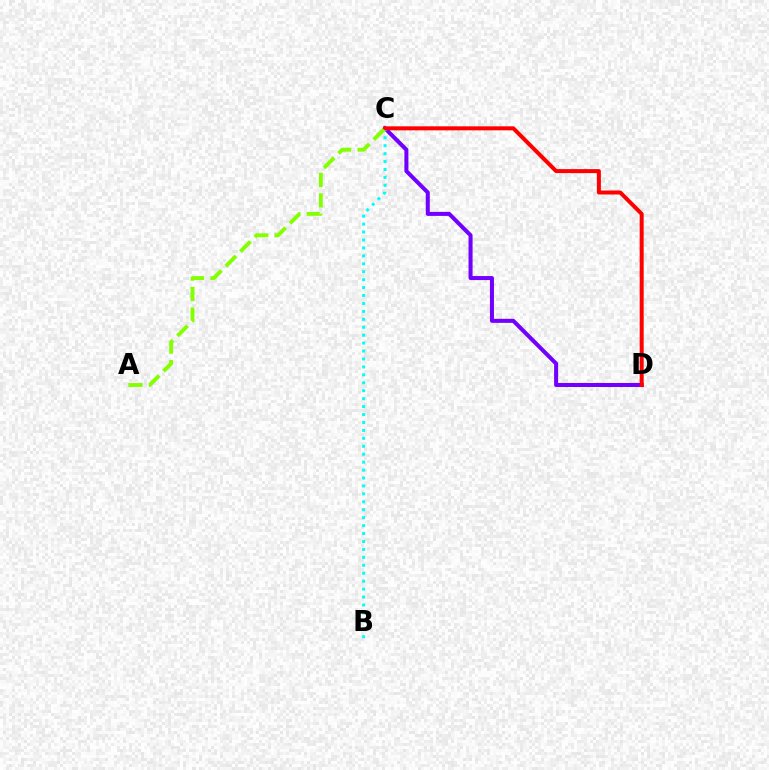{('C', 'D'): [{'color': '#7200ff', 'line_style': 'solid', 'thickness': 2.9}, {'color': '#ff0000', 'line_style': 'solid', 'thickness': 2.89}], ('B', 'C'): [{'color': '#00fff6', 'line_style': 'dotted', 'thickness': 2.16}], ('A', 'C'): [{'color': '#84ff00', 'line_style': 'dashed', 'thickness': 2.78}]}